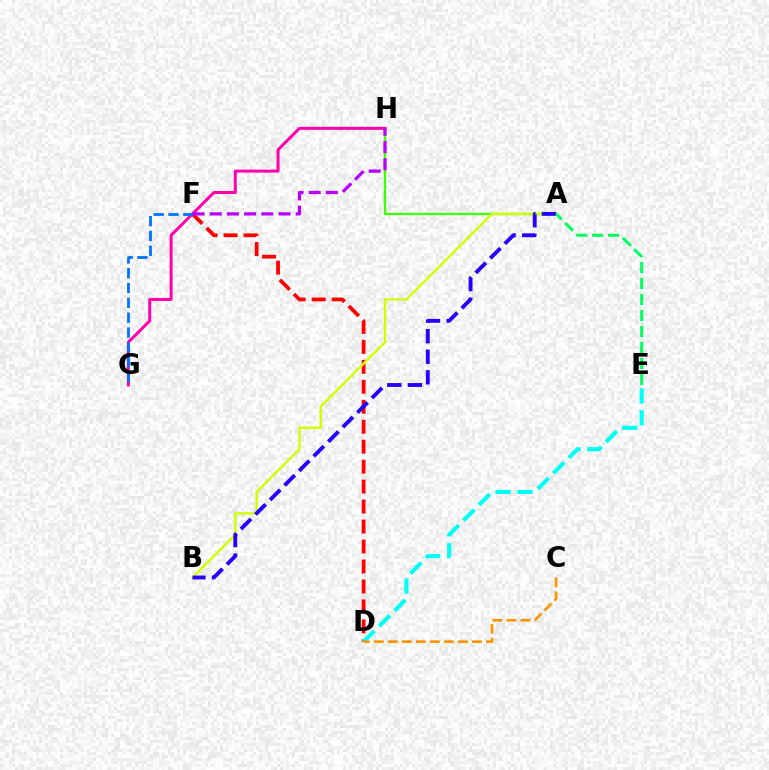{('A', 'H'): [{'color': '#3dff00', 'line_style': 'solid', 'thickness': 1.64}], ('D', 'F'): [{'color': '#ff0000', 'line_style': 'dashed', 'thickness': 2.71}], ('G', 'H'): [{'color': '#ff00ac', 'line_style': 'solid', 'thickness': 2.15}], ('D', 'E'): [{'color': '#00fff6', 'line_style': 'dashed', 'thickness': 2.97}], ('F', 'G'): [{'color': '#0074ff', 'line_style': 'dashed', 'thickness': 2.01}], ('A', 'B'): [{'color': '#d1ff00', 'line_style': 'solid', 'thickness': 1.7}, {'color': '#2500ff', 'line_style': 'dashed', 'thickness': 2.8}], ('C', 'D'): [{'color': '#ff9400', 'line_style': 'dashed', 'thickness': 1.9}], ('A', 'E'): [{'color': '#00ff5c', 'line_style': 'dashed', 'thickness': 2.17}], ('F', 'H'): [{'color': '#b900ff', 'line_style': 'dashed', 'thickness': 2.34}]}